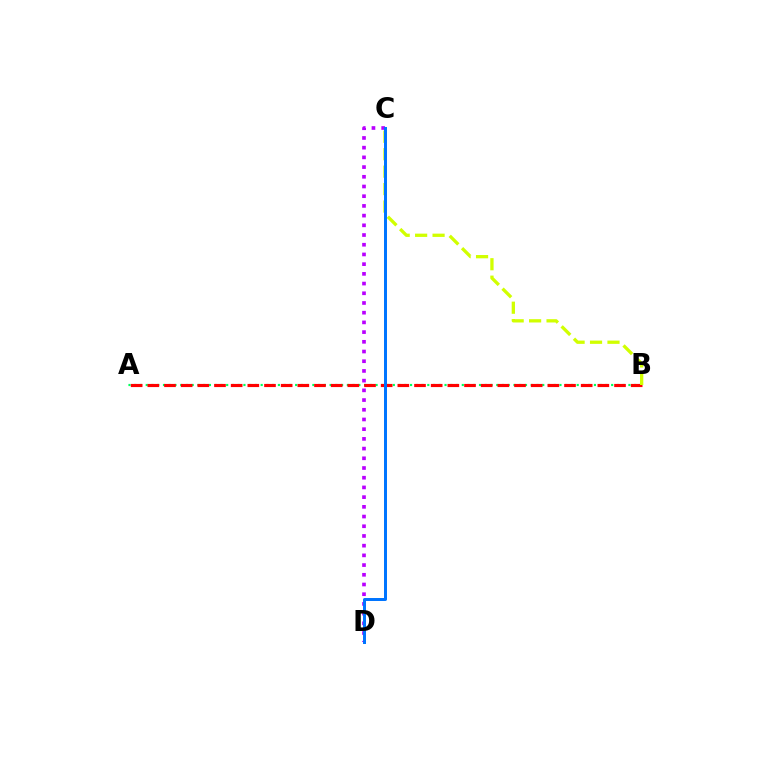{('C', 'D'): [{'color': '#b900ff', 'line_style': 'dotted', 'thickness': 2.64}, {'color': '#0074ff', 'line_style': 'solid', 'thickness': 2.15}], ('A', 'B'): [{'color': '#00ff5c', 'line_style': 'dotted', 'thickness': 1.56}, {'color': '#ff0000', 'line_style': 'dashed', 'thickness': 2.26}], ('B', 'C'): [{'color': '#d1ff00', 'line_style': 'dashed', 'thickness': 2.37}]}